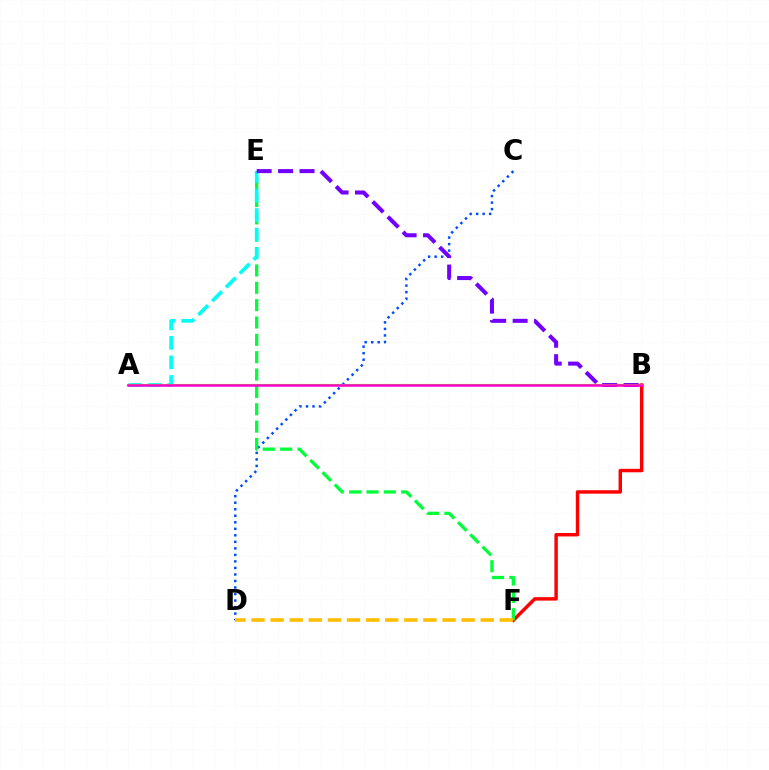{('B', 'F'): [{'color': '#ff0000', 'line_style': 'solid', 'thickness': 2.47}], ('C', 'D'): [{'color': '#004bff', 'line_style': 'dotted', 'thickness': 1.77}], ('E', 'F'): [{'color': '#00ff39', 'line_style': 'dashed', 'thickness': 2.36}], ('A', 'E'): [{'color': '#00fff6', 'line_style': 'dashed', 'thickness': 2.65}], ('D', 'F'): [{'color': '#ffbd00', 'line_style': 'dashed', 'thickness': 2.59}], ('B', 'E'): [{'color': '#7200ff', 'line_style': 'dashed', 'thickness': 2.91}], ('A', 'B'): [{'color': '#84ff00', 'line_style': 'solid', 'thickness': 1.53}, {'color': '#ff00cf', 'line_style': 'solid', 'thickness': 1.8}]}